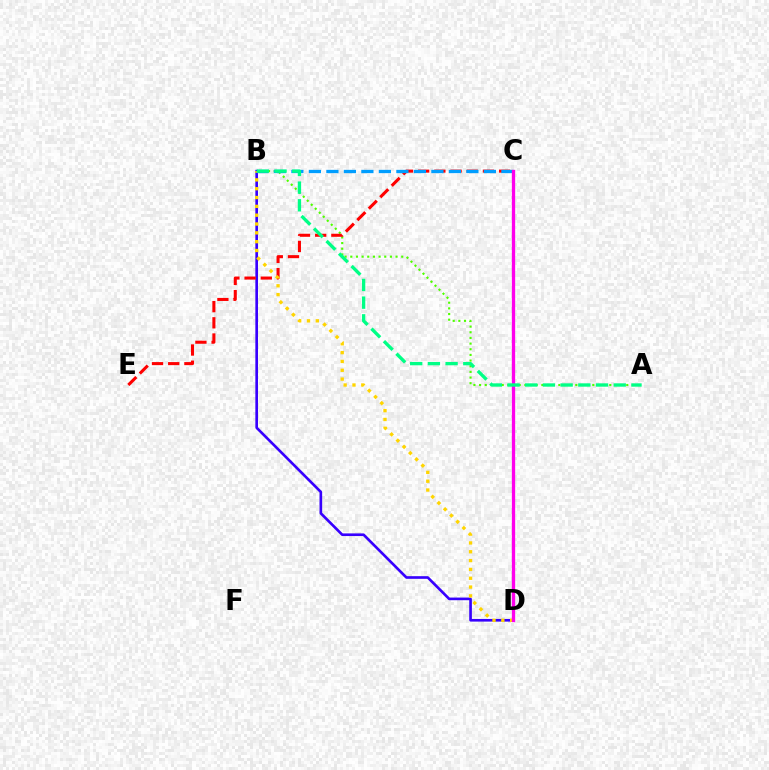{('A', 'B'): [{'color': '#4fff00', 'line_style': 'dotted', 'thickness': 1.54}, {'color': '#00ff86', 'line_style': 'dashed', 'thickness': 2.4}], ('B', 'D'): [{'color': '#3700ff', 'line_style': 'solid', 'thickness': 1.91}, {'color': '#ffd500', 'line_style': 'dotted', 'thickness': 2.4}], ('C', 'E'): [{'color': '#ff0000', 'line_style': 'dashed', 'thickness': 2.2}], ('B', 'C'): [{'color': '#009eff', 'line_style': 'dashed', 'thickness': 2.38}], ('C', 'D'): [{'color': '#ff00ed', 'line_style': 'solid', 'thickness': 2.38}]}